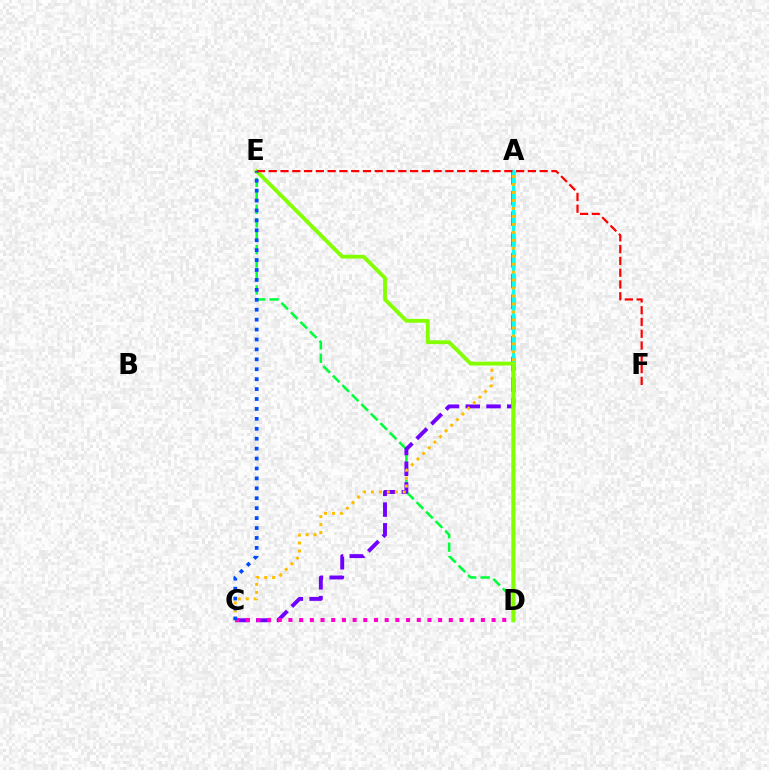{('D', 'E'): [{'color': '#00ff39', 'line_style': 'dashed', 'thickness': 1.83}, {'color': '#84ff00', 'line_style': 'solid', 'thickness': 2.76}], ('A', 'C'): [{'color': '#7200ff', 'line_style': 'dashed', 'thickness': 2.82}, {'color': '#ffbd00', 'line_style': 'dotted', 'thickness': 2.16}], ('A', 'D'): [{'color': '#00fff6', 'line_style': 'solid', 'thickness': 2.44}], ('C', 'D'): [{'color': '#ff00cf', 'line_style': 'dotted', 'thickness': 2.9}], ('C', 'E'): [{'color': '#004bff', 'line_style': 'dotted', 'thickness': 2.7}], ('E', 'F'): [{'color': '#ff0000', 'line_style': 'dashed', 'thickness': 1.6}]}